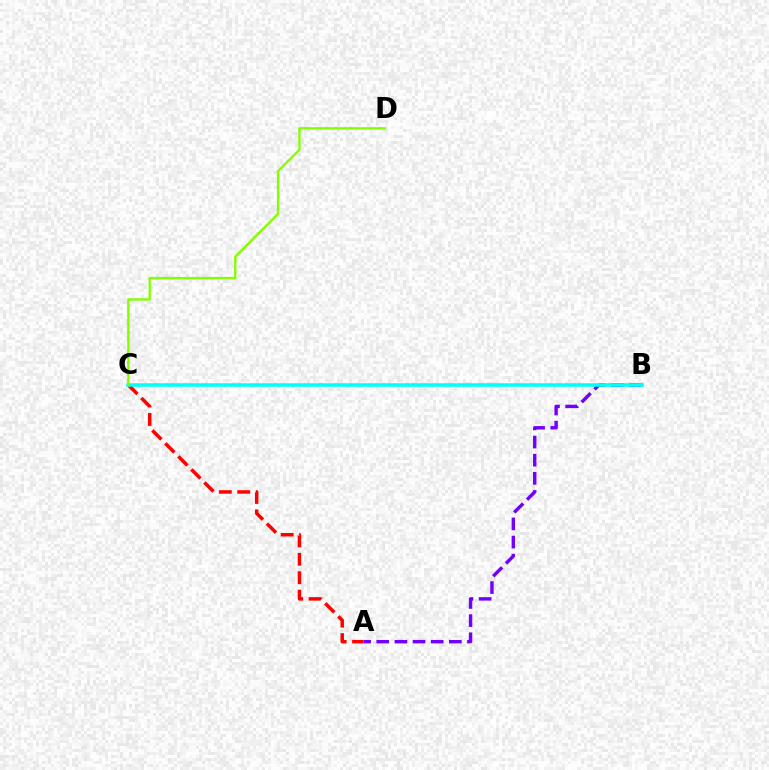{('A', 'C'): [{'color': '#ff0000', 'line_style': 'dashed', 'thickness': 2.5}], ('A', 'B'): [{'color': '#7200ff', 'line_style': 'dashed', 'thickness': 2.46}], ('B', 'C'): [{'color': '#00fff6', 'line_style': 'solid', 'thickness': 2.54}], ('C', 'D'): [{'color': '#84ff00', 'line_style': 'solid', 'thickness': 1.7}]}